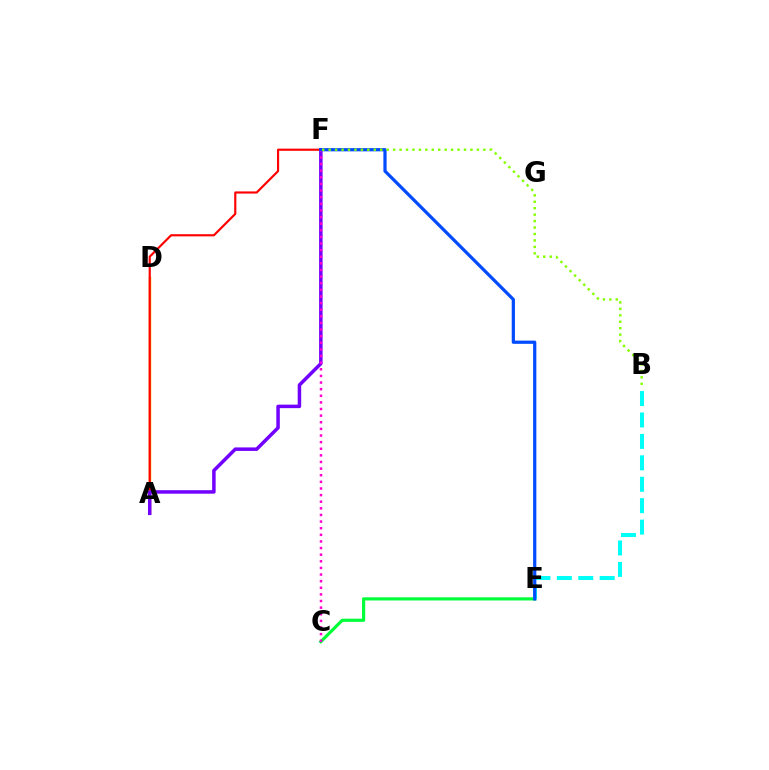{('C', 'E'): [{'color': '#00ff39', 'line_style': 'solid', 'thickness': 2.28}], ('A', 'D'): [{'color': '#ffbd00', 'line_style': 'solid', 'thickness': 1.8}], ('A', 'F'): [{'color': '#ff0000', 'line_style': 'solid', 'thickness': 1.56}, {'color': '#7200ff', 'line_style': 'solid', 'thickness': 2.52}], ('B', 'E'): [{'color': '#00fff6', 'line_style': 'dashed', 'thickness': 2.91}], ('C', 'F'): [{'color': '#ff00cf', 'line_style': 'dotted', 'thickness': 1.8}], ('E', 'F'): [{'color': '#004bff', 'line_style': 'solid', 'thickness': 2.32}], ('B', 'F'): [{'color': '#84ff00', 'line_style': 'dotted', 'thickness': 1.75}]}